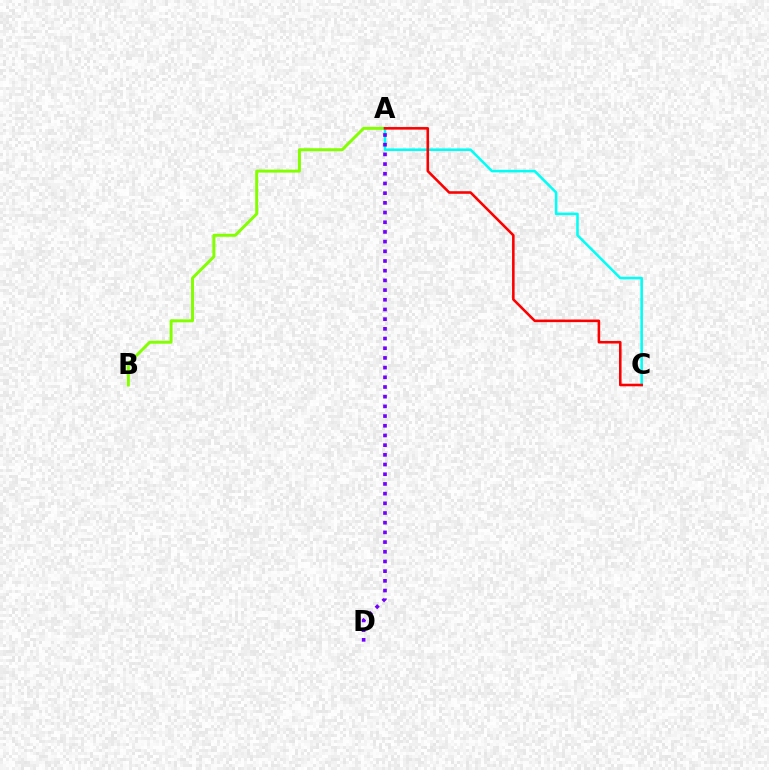{('A', 'B'): [{'color': '#84ff00', 'line_style': 'solid', 'thickness': 2.14}], ('A', 'C'): [{'color': '#00fff6', 'line_style': 'solid', 'thickness': 1.83}, {'color': '#ff0000', 'line_style': 'solid', 'thickness': 1.85}], ('A', 'D'): [{'color': '#7200ff', 'line_style': 'dotted', 'thickness': 2.63}]}